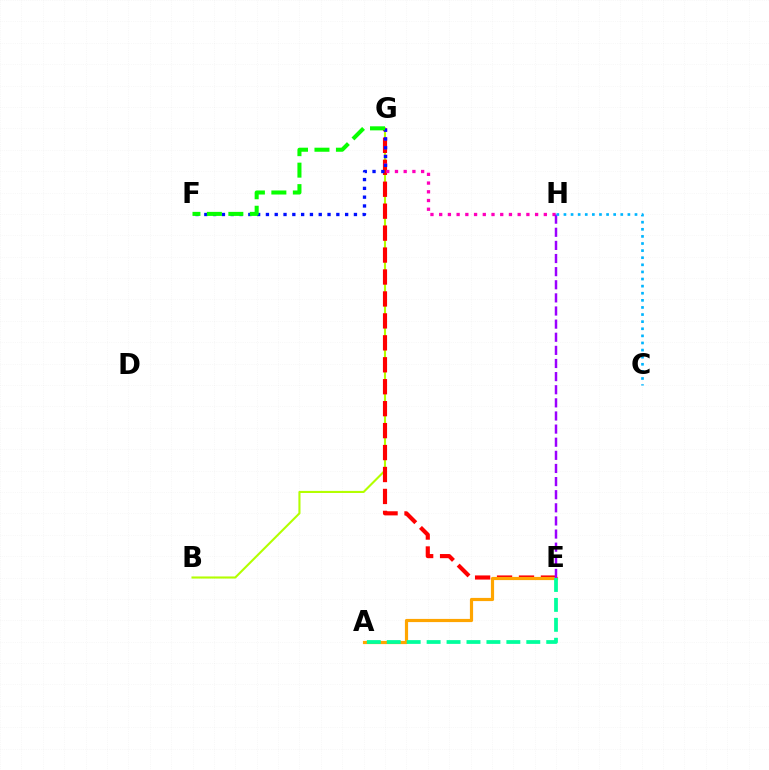{('B', 'G'): [{'color': '#b3ff00', 'line_style': 'solid', 'thickness': 1.51}], ('E', 'G'): [{'color': '#ff0000', 'line_style': 'dashed', 'thickness': 2.98}], ('G', 'H'): [{'color': '#ff00bd', 'line_style': 'dotted', 'thickness': 2.37}], ('A', 'E'): [{'color': '#ffa500', 'line_style': 'solid', 'thickness': 2.29}, {'color': '#00ff9d', 'line_style': 'dashed', 'thickness': 2.71}], ('F', 'G'): [{'color': '#0010ff', 'line_style': 'dotted', 'thickness': 2.39}, {'color': '#08ff00', 'line_style': 'dashed', 'thickness': 2.92}], ('E', 'H'): [{'color': '#9b00ff', 'line_style': 'dashed', 'thickness': 1.78}], ('C', 'H'): [{'color': '#00b5ff', 'line_style': 'dotted', 'thickness': 1.93}]}